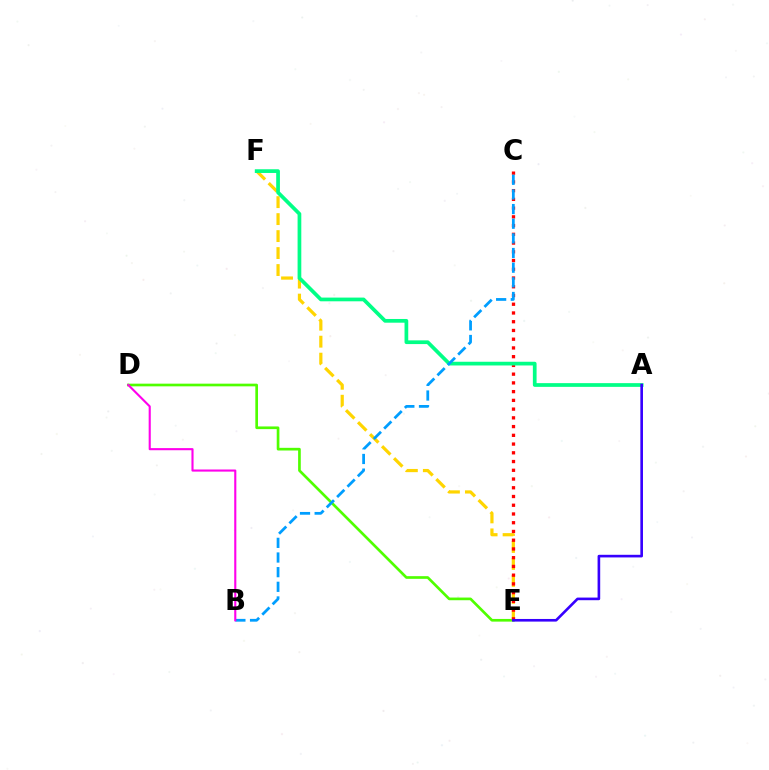{('D', 'E'): [{'color': '#4fff00', 'line_style': 'solid', 'thickness': 1.93}], ('E', 'F'): [{'color': '#ffd500', 'line_style': 'dashed', 'thickness': 2.31}], ('C', 'E'): [{'color': '#ff0000', 'line_style': 'dotted', 'thickness': 2.37}], ('A', 'F'): [{'color': '#00ff86', 'line_style': 'solid', 'thickness': 2.68}], ('B', 'C'): [{'color': '#009eff', 'line_style': 'dashed', 'thickness': 1.99}], ('B', 'D'): [{'color': '#ff00ed', 'line_style': 'solid', 'thickness': 1.52}], ('A', 'E'): [{'color': '#3700ff', 'line_style': 'solid', 'thickness': 1.89}]}